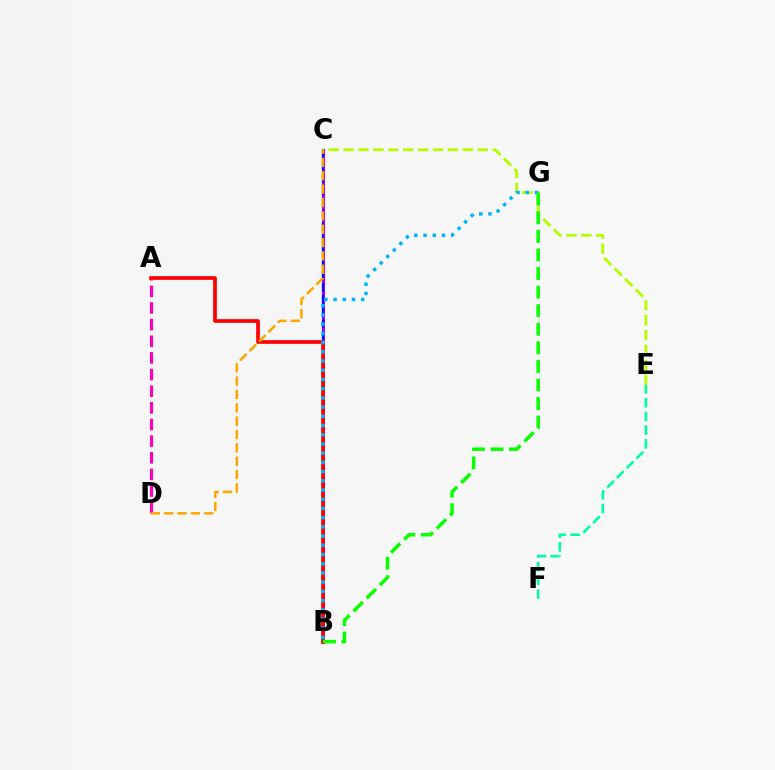{('E', 'F'): [{'color': '#00ff9d', 'line_style': 'dashed', 'thickness': 1.87}], ('A', 'D'): [{'color': '#ff00bd', 'line_style': 'dashed', 'thickness': 2.26}], ('B', 'C'): [{'color': '#9b00ff', 'line_style': 'solid', 'thickness': 2.2}, {'color': '#0010ff', 'line_style': 'dashed', 'thickness': 1.64}], ('A', 'B'): [{'color': '#ff0000', 'line_style': 'solid', 'thickness': 2.65}], ('C', 'E'): [{'color': '#b3ff00', 'line_style': 'dashed', 'thickness': 2.03}], ('B', 'G'): [{'color': '#00b5ff', 'line_style': 'dotted', 'thickness': 2.5}, {'color': '#08ff00', 'line_style': 'dashed', 'thickness': 2.52}], ('C', 'D'): [{'color': '#ffa500', 'line_style': 'dashed', 'thickness': 1.81}]}